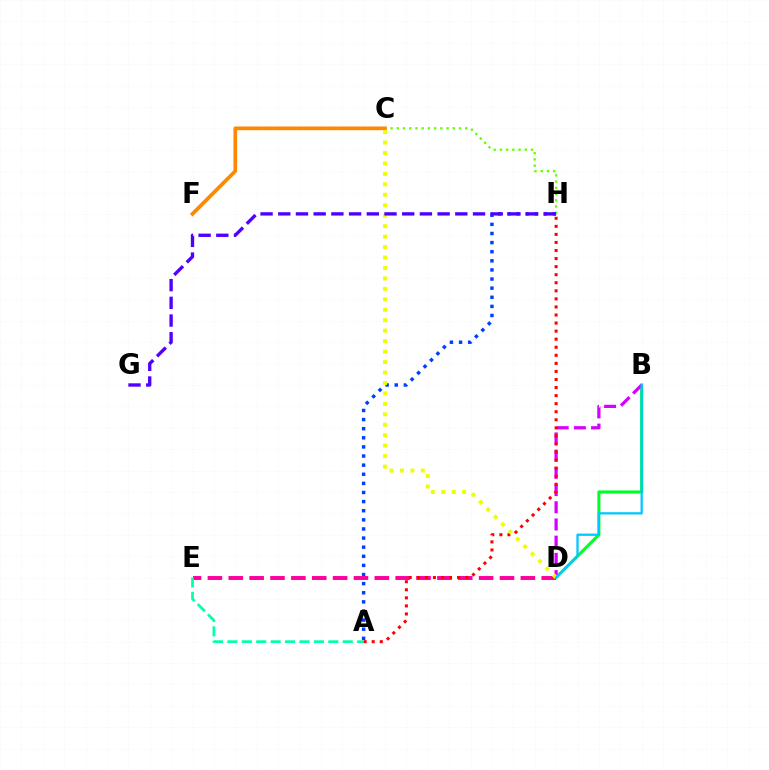{('B', 'D'): [{'color': '#00ff27', 'line_style': 'solid', 'thickness': 2.2}, {'color': '#d600ff', 'line_style': 'dashed', 'thickness': 2.34}, {'color': '#00c7ff', 'line_style': 'solid', 'thickness': 1.63}], ('A', 'H'): [{'color': '#003fff', 'line_style': 'dotted', 'thickness': 2.48}, {'color': '#ff0000', 'line_style': 'dotted', 'thickness': 2.19}], ('D', 'E'): [{'color': '#ff00a0', 'line_style': 'dashed', 'thickness': 2.83}], ('A', 'E'): [{'color': '#00ffaf', 'line_style': 'dashed', 'thickness': 1.96}], ('C', 'H'): [{'color': '#66ff00', 'line_style': 'dotted', 'thickness': 1.69}], ('C', 'F'): [{'color': '#ff8800', 'line_style': 'solid', 'thickness': 2.66}], ('C', 'D'): [{'color': '#eeff00', 'line_style': 'dotted', 'thickness': 2.84}], ('G', 'H'): [{'color': '#4f00ff', 'line_style': 'dashed', 'thickness': 2.41}]}